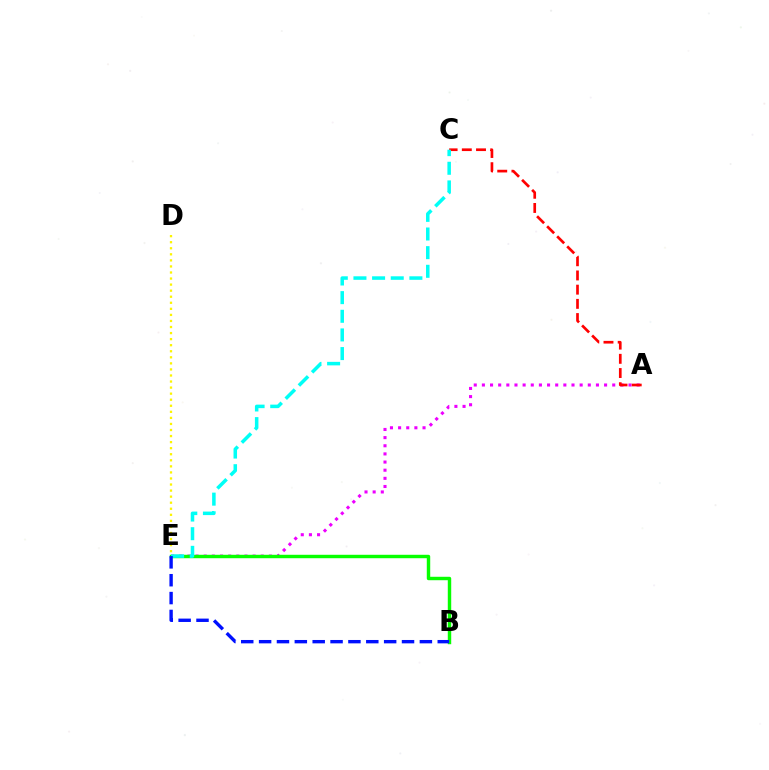{('A', 'E'): [{'color': '#ee00ff', 'line_style': 'dotted', 'thickness': 2.21}], ('A', 'C'): [{'color': '#ff0000', 'line_style': 'dashed', 'thickness': 1.93}], ('B', 'E'): [{'color': '#08ff00', 'line_style': 'solid', 'thickness': 2.47}, {'color': '#0010ff', 'line_style': 'dashed', 'thickness': 2.43}], ('C', 'E'): [{'color': '#00fff6', 'line_style': 'dashed', 'thickness': 2.53}], ('D', 'E'): [{'color': '#fcf500', 'line_style': 'dotted', 'thickness': 1.65}]}